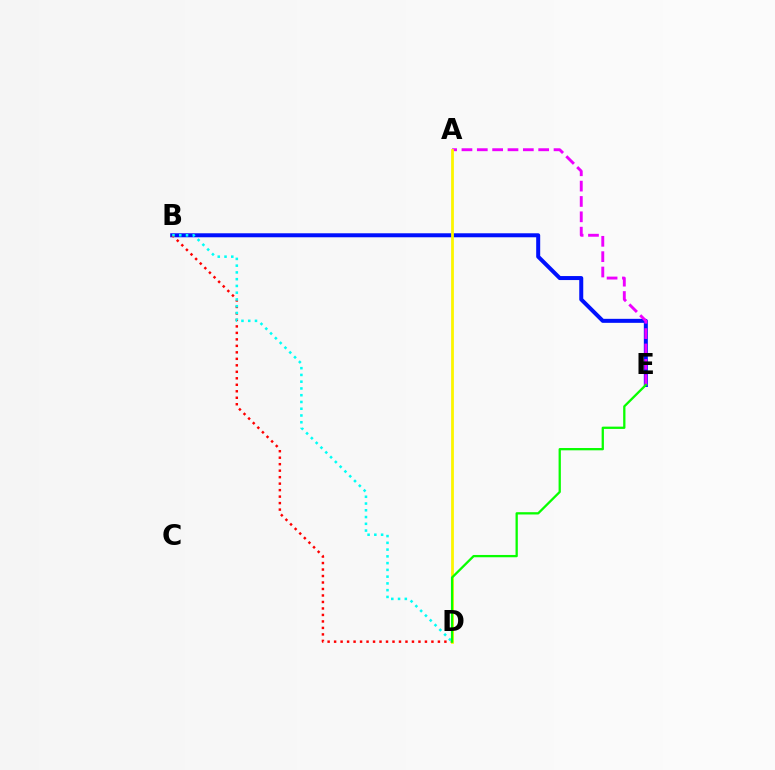{('B', 'E'): [{'color': '#0010ff', 'line_style': 'solid', 'thickness': 2.88}], ('B', 'D'): [{'color': '#ff0000', 'line_style': 'dotted', 'thickness': 1.76}, {'color': '#00fff6', 'line_style': 'dotted', 'thickness': 1.84}], ('A', 'E'): [{'color': '#ee00ff', 'line_style': 'dashed', 'thickness': 2.08}], ('A', 'D'): [{'color': '#fcf500', 'line_style': 'solid', 'thickness': 2.0}], ('D', 'E'): [{'color': '#08ff00', 'line_style': 'solid', 'thickness': 1.65}]}